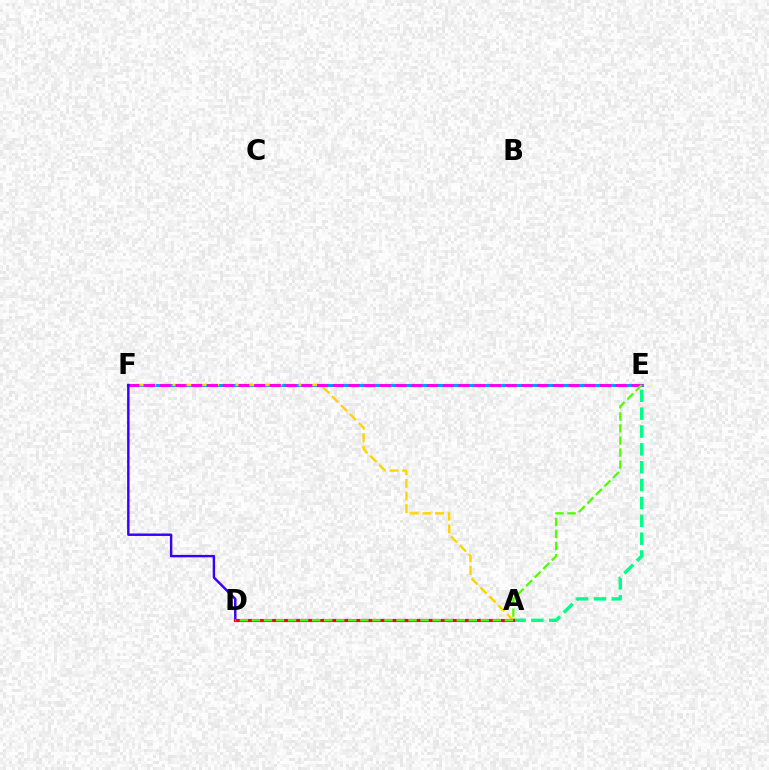{('E', 'F'): [{'color': '#009eff', 'line_style': 'solid', 'thickness': 2.21}, {'color': '#ff00ed', 'line_style': 'dashed', 'thickness': 2.14}], ('A', 'F'): [{'color': '#ffd500', 'line_style': 'dashed', 'thickness': 1.71}], ('D', 'F'): [{'color': '#3700ff', 'line_style': 'solid', 'thickness': 1.76}], ('A', 'E'): [{'color': '#00ff86', 'line_style': 'dashed', 'thickness': 2.43}], ('A', 'D'): [{'color': '#ff0000', 'line_style': 'solid', 'thickness': 2.27}], ('D', 'E'): [{'color': '#4fff00', 'line_style': 'dashed', 'thickness': 1.64}]}